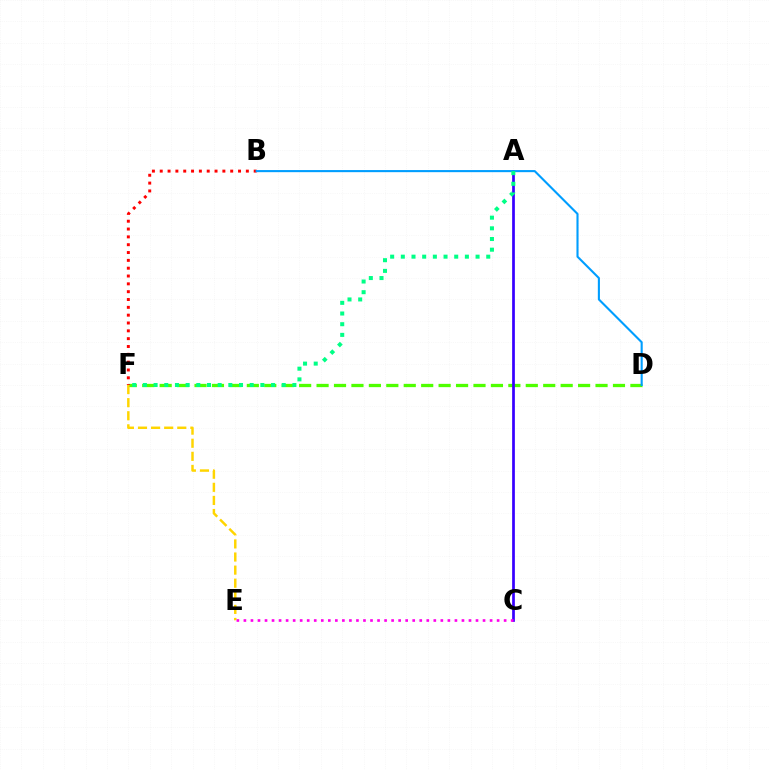{('D', 'F'): [{'color': '#4fff00', 'line_style': 'dashed', 'thickness': 2.37}], ('E', 'F'): [{'color': '#ffd500', 'line_style': 'dashed', 'thickness': 1.78}], ('A', 'C'): [{'color': '#3700ff', 'line_style': 'solid', 'thickness': 1.97}], ('B', 'F'): [{'color': '#ff0000', 'line_style': 'dotted', 'thickness': 2.13}], ('B', 'D'): [{'color': '#009eff', 'line_style': 'solid', 'thickness': 1.52}], ('C', 'E'): [{'color': '#ff00ed', 'line_style': 'dotted', 'thickness': 1.91}], ('A', 'F'): [{'color': '#00ff86', 'line_style': 'dotted', 'thickness': 2.9}]}